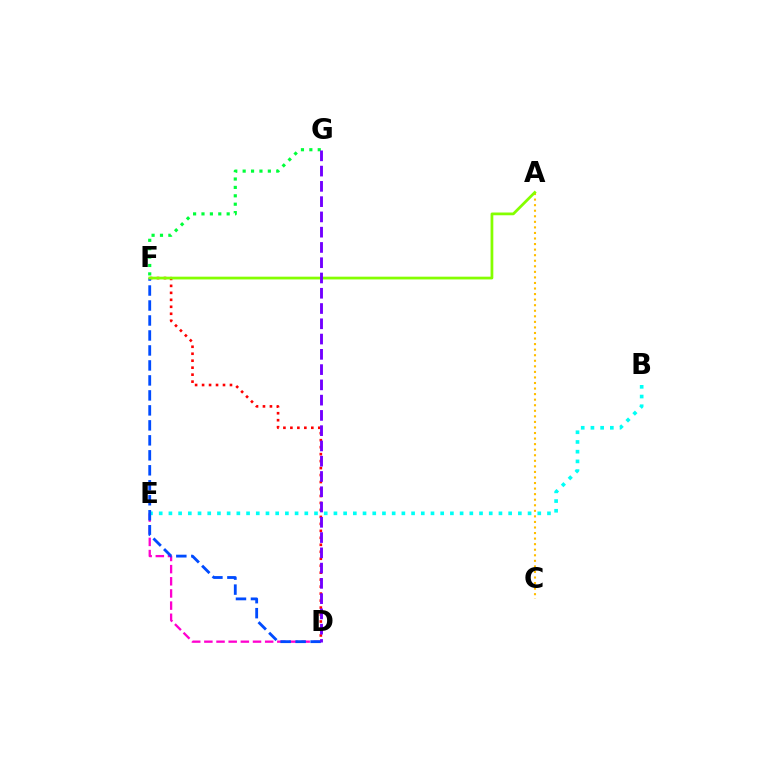{('D', 'E'): [{'color': '#ff00cf', 'line_style': 'dashed', 'thickness': 1.65}], ('A', 'C'): [{'color': '#ffbd00', 'line_style': 'dotted', 'thickness': 1.51}], ('B', 'E'): [{'color': '#00fff6', 'line_style': 'dotted', 'thickness': 2.64}], ('D', 'F'): [{'color': '#ff0000', 'line_style': 'dotted', 'thickness': 1.89}, {'color': '#004bff', 'line_style': 'dashed', 'thickness': 2.04}], ('F', 'G'): [{'color': '#00ff39', 'line_style': 'dotted', 'thickness': 2.28}], ('A', 'F'): [{'color': '#84ff00', 'line_style': 'solid', 'thickness': 1.98}], ('D', 'G'): [{'color': '#7200ff', 'line_style': 'dashed', 'thickness': 2.07}]}